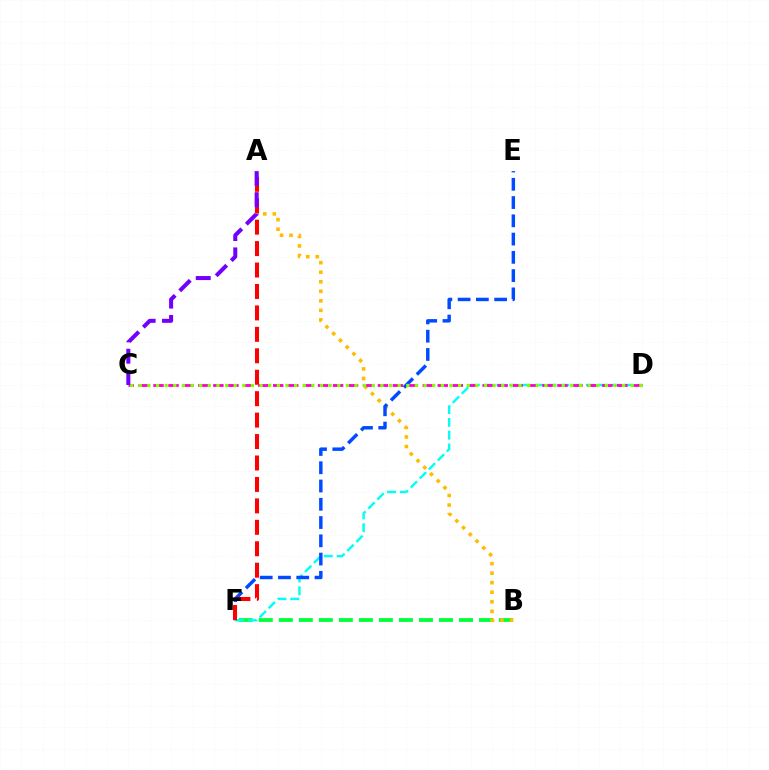{('B', 'F'): [{'color': '#00ff39', 'line_style': 'dashed', 'thickness': 2.72}], ('A', 'B'): [{'color': '#ffbd00', 'line_style': 'dotted', 'thickness': 2.59}], ('D', 'F'): [{'color': '#00fff6', 'line_style': 'dashed', 'thickness': 1.74}], ('E', 'F'): [{'color': '#004bff', 'line_style': 'dashed', 'thickness': 2.48}], ('C', 'D'): [{'color': '#ff00cf', 'line_style': 'dashed', 'thickness': 2.03}, {'color': '#84ff00', 'line_style': 'dotted', 'thickness': 2.35}], ('A', 'F'): [{'color': '#ff0000', 'line_style': 'dashed', 'thickness': 2.91}], ('A', 'C'): [{'color': '#7200ff', 'line_style': 'dashed', 'thickness': 2.9}]}